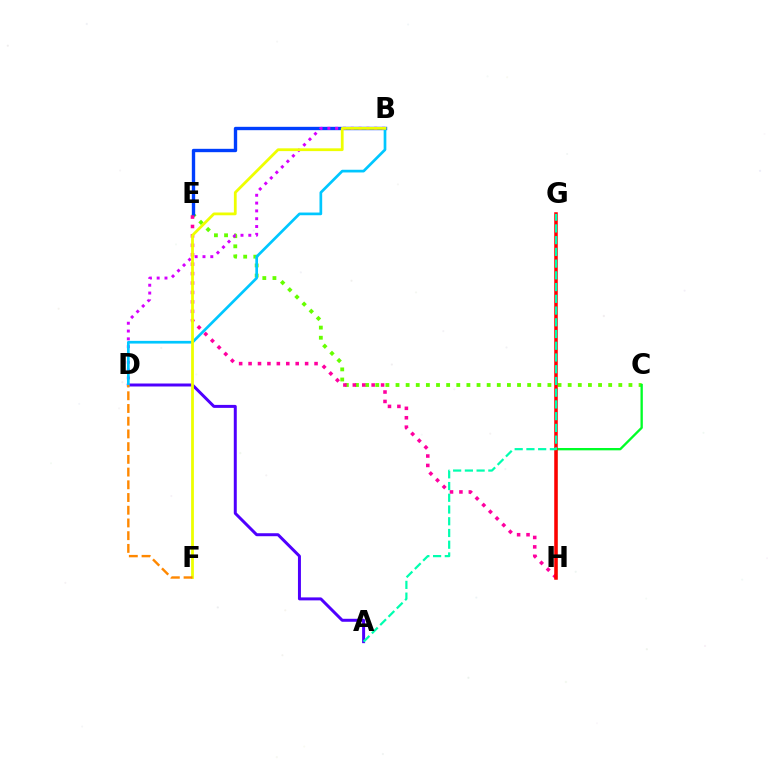{('C', 'E'): [{'color': '#66ff00', 'line_style': 'dotted', 'thickness': 2.75}], ('A', 'D'): [{'color': '#4f00ff', 'line_style': 'solid', 'thickness': 2.15}], ('B', 'E'): [{'color': '#003fff', 'line_style': 'solid', 'thickness': 2.42}], ('C', 'H'): [{'color': '#00ff27', 'line_style': 'solid', 'thickness': 1.68}], ('B', 'D'): [{'color': '#d600ff', 'line_style': 'dotted', 'thickness': 2.12}, {'color': '#00c7ff', 'line_style': 'solid', 'thickness': 1.94}], ('E', 'H'): [{'color': '#ff00a0', 'line_style': 'dotted', 'thickness': 2.56}], ('G', 'H'): [{'color': '#ff0000', 'line_style': 'solid', 'thickness': 2.54}], ('B', 'F'): [{'color': '#eeff00', 'line_style': 'solid', 'thickness': 2.0}], ('A', 'G'): [{'color': '#00ffaf', 'line_style': 'dashed', 'thickness': 1.59}], ('D', 'F'): [{'color': '#ff8800', 'line_style': 'dashed', 'thickness': 1.73}]}